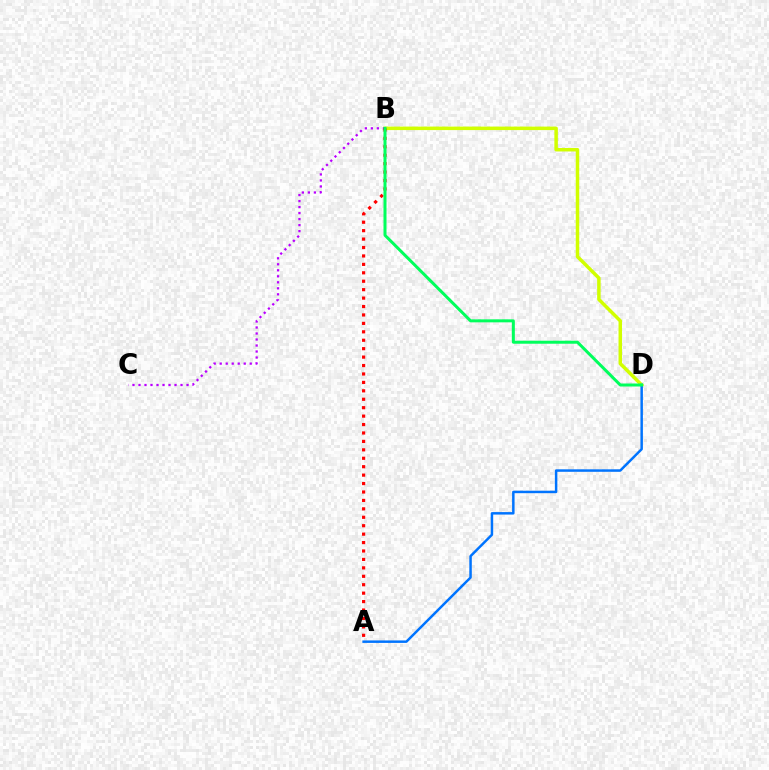{('B', 'D'): [{'color': '#d1ff00', 'line_style': 'solid', 'thickness': 2.52}, {'color': '#00ff5c', 'line_style': 'solid', 'thickness': 2.16}], ('A', 'D'): [{'color': '#0074ff', 'line_style': 'solid', 'thickness': 1.78}], ('B', 'C'): [{'color': '#b900ff', 'line_style': 'dotted', 'thickness': 1.63}], ('A', 'B'): [{'color': '#ff0000', 'line_style': 'dotted', 'thickness': 2.29}]}